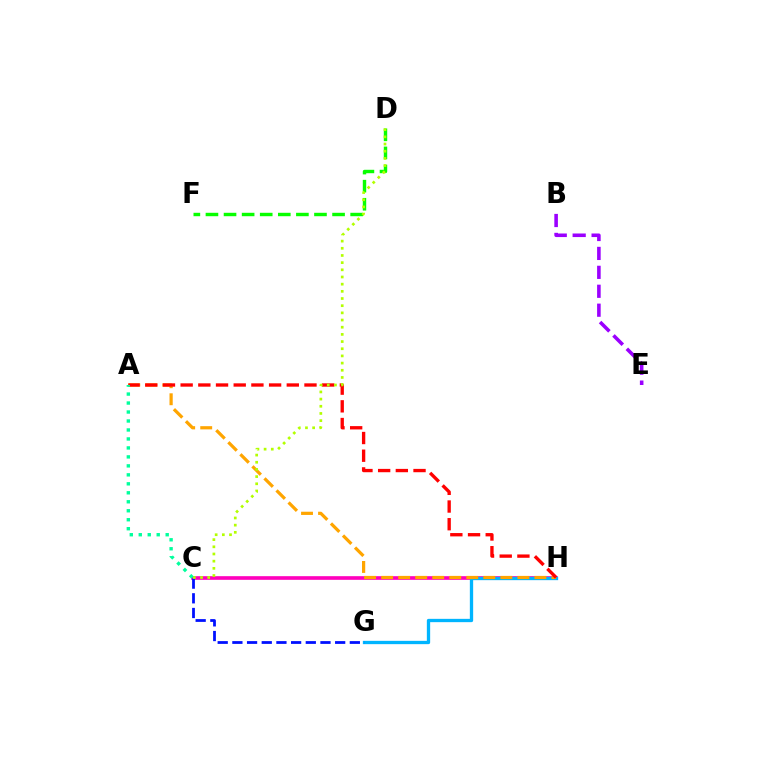{('C', 'H'): [{'color': '#ff00bd', 'line_style': 'solid', 'thickness': 2.63}], ('B', 'E'): [{'color': '#9b00ff', 'line_style': 'dashed', 'thickness': 2.57}], ('G', 'H'): [{'color': '#00b5ff', 'line_style': 'solid', 'thickness': 2.38}], ('D', 'F'): [{'color': '#08ff00', 'line_style': 'dashed', 'thickness': 2.46}], ('C', 'G'): [{'color': '#0010ff', 'line_style': 'dashed', 'thickness': 1.99}], ('A', 'H'): [{'color': '#ffa500', 'line_style': 'dashed', 'thickness': 2.31}, {'color': '#ff0000', 'line_style': 'dashed', 'thickness': 2.4}], ('C', 'D'): [{'color': '#b3ff00', 'line_style': 'dotted', 'thickness': 1.95}], ('A', 'C'): [{'color': '#00ff9d', 'line_style': 'dotted', 'thickness': 2.44}]}